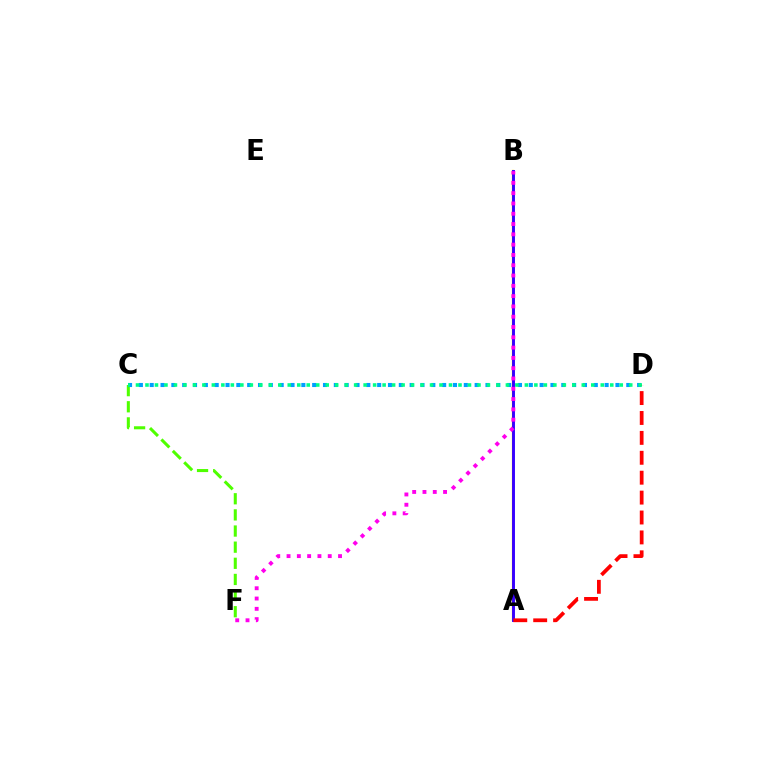{('A', 'B'): [{'color': '#ffd500', 'line_style': 'solid', 'thickness': 1.66}, {'color': '#3700ff', 'line_style': 'solid', 'thickness': 2.1}], ('C', 'F'): [{'color': '#4fff00', 'line_style': 'dashed', 'thickness': 2.19}], ('C', 'D'): [{'color': '#009eff', 'line_style': 'dotted', 'thickness': 2.94}, {'color': '#00ff86', 'line_style': 'dotted', 'thickness': 2.58}], ('A', 'D'): [{'color': '#ff0000', 'line_style': 'dashed', 'thickness': 2.7}], ('B', 'F'): [{'color': '#ff00ed', 'line_style': 'dotted', 'thickness': 2.8}]}